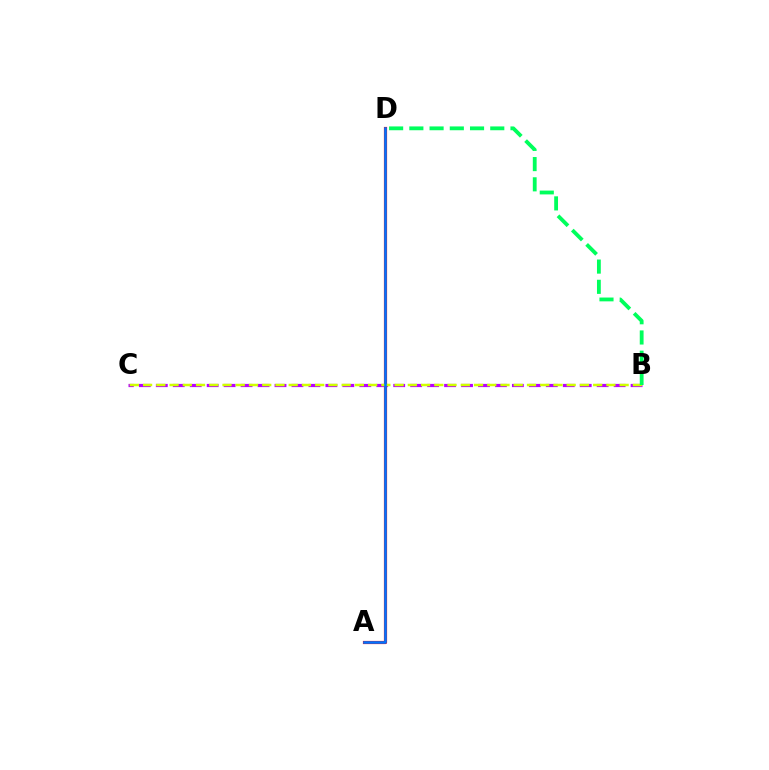{('B', 'C'): [{'color': '#b900ff', 'line_style': 'dashed', 'thickness': 2.3}, {'color': '#d1ff00', 'line_style': 'dashed', 'thickness': 1.8}], ('A', 'D'): [{'color': '#ff0000', 'line_style': 'solid', 'thickness': 2.29}, {'color': '#0074ff', 'line_style': 'solid', 'thickness': 1.85}], ('B', 'D'): [{'color': '#00ff5c', 'line_style': 'dashed', 'thickness': 2.75}]}